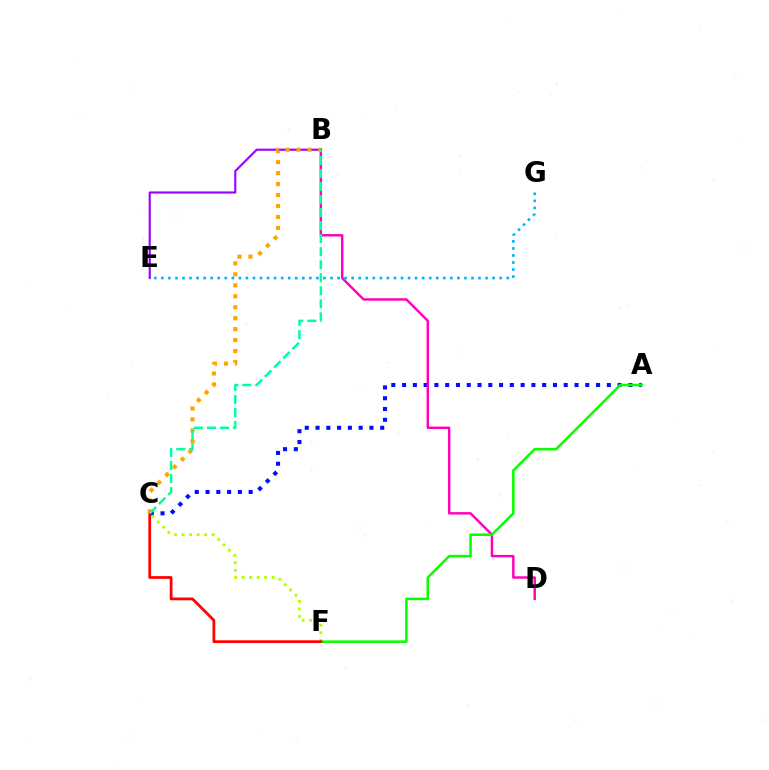{('A', 'C'): [{'color': '#0010ff', 'line_style': 'dotted', 'thickness': 2.93}], ('B', 'D'): [{'color': '#ff00bd', 'line_style': 'solid', 'thickness': 1.76}], ('E', 'G'): [{'color': '#00b5ff', 'line_style': 'dotted', 'thickness': 1.92}], ('C', 'F'): [{'color': '#b3ff00', 'line_style': 'dotted', 'thickness': 2.04}, {'color': '#ff0000', 'line_style': 'solid', 'thickness': 1.98}], ('B', 'E'): [{'color': '#9b00ff', 'line_style': 'solid', 'thickness': 1.54}], ('A', 'F'): [{'color': '#08ff00', 'line_style': 'solid', 'thickness': 1.83}], ('B', 'C'): [{'color': '#ffa500', 'line_style': 'dotted', 'thickness': 2.98}, {'color': '#00ff9d', 'line_style': 'dashed', 'thickness': 1.77}]}